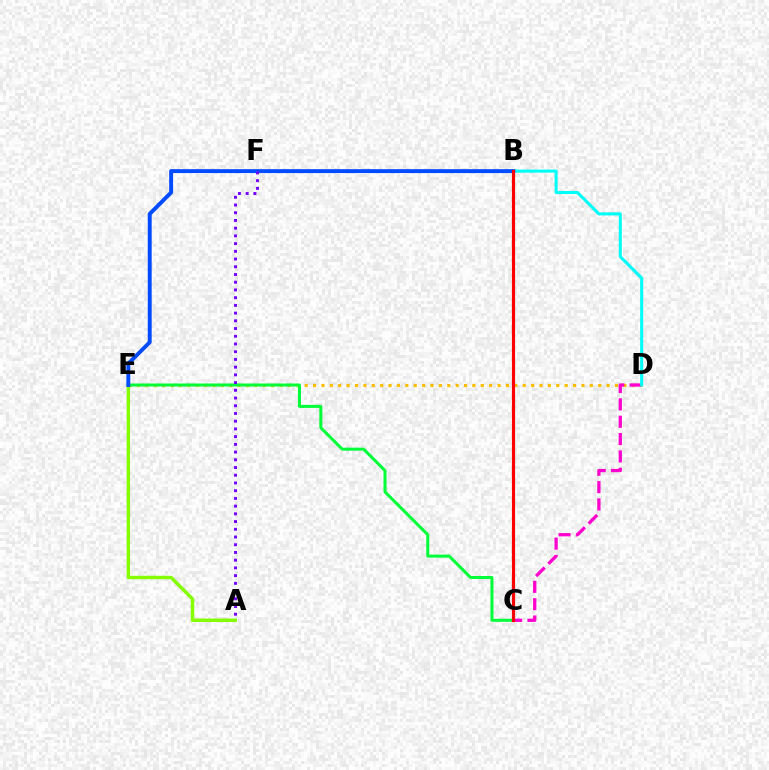{('D', 'E'): [{'color': '#ffbd00', 'line_style': 'dotted', 'thickness': 2.28}], ('A', 'E'): [{'color': '#84ff00', 'line_style': 'solid', 'thickness': 2.47}], ('C', 'D'): [{'color': '#ff00cf', 'line_style': 'dashed', 'thickness': 2.36}], ('B', 'D'): [{'color': '#00fff6', 'line_style': 'solid', 'thickness': 2.21}], ('C', 'E'): [{'color': '#00ff39', 'line_style': 'solid', 'thickness': 2.18}], ('B', 'E'): [{'color': '#004bff', 'line_style': 'solid', 'thickness': 2.82}], ('A', 'F'): [{'color': '#7200ff', 'line_style': 'dotted', 'thickness': 2.1}], ('B', 'C'): [{'color': '#ff0000', 'line_style': 'solid', 'thickness': 2.29}]}